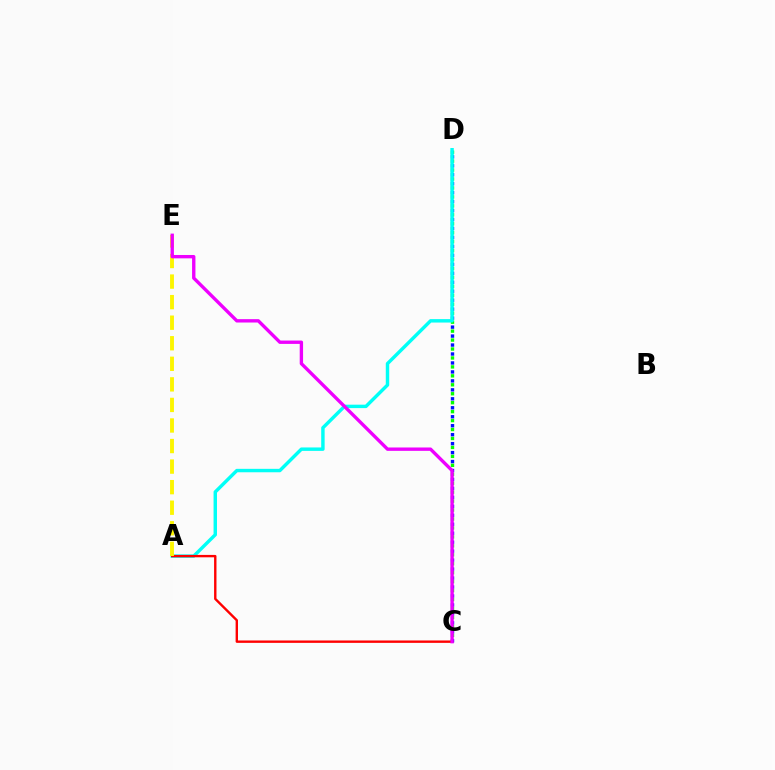{('C', 'D'): [{'color': '#08ff00', 'line_style': 'dotted', 'thickness': 2.43}, {'color': '#0010ff', 'line_style': 'dotted', 'thickness': 2.44}], ('A', 'D'): [{'color': '#00fff6', 'line_style': 'solid', 'thickness': 2.47}], ('A', 'C'): [{'color': '#ff0000', 'line_style': 'solid', 'thickness': 1.72}], ('A', 'E'): [{'color': '#fcf500', 'line_style': 'dashed', 'thickness': 2.79}], ('C', 'E'): [{'color': '#ee00ff', 'line_style': 'solid', 'thickness': 2.42}]}